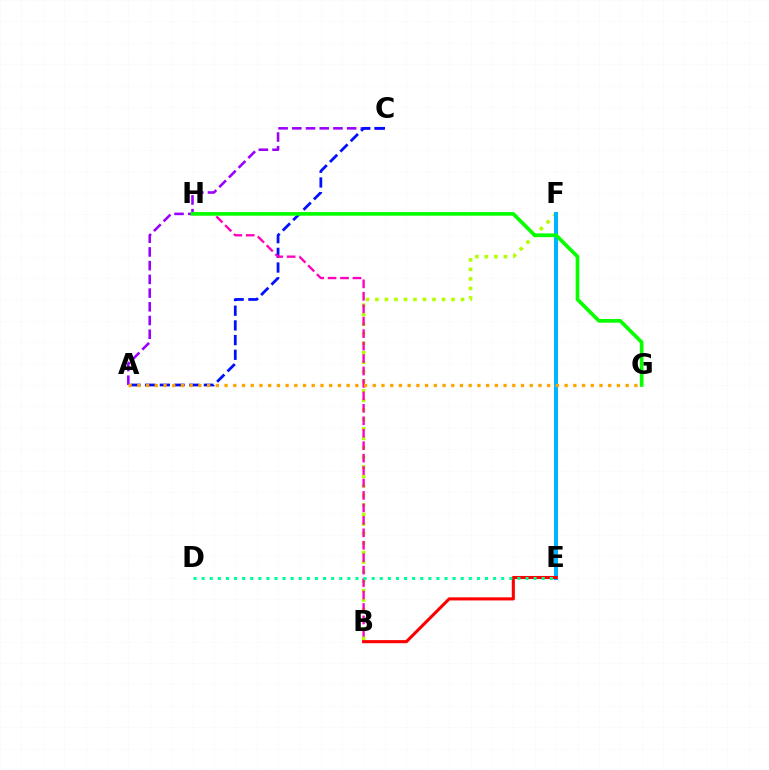{('B', 'F'): [{'color': '#b3ff00', 'line_style': 'dotted', 'thickness': 2.59}], ('A', 'C'): [{'color': '#9b00ff', 'line_style': 'dashed', 'thickness': 1.86}, {'color': '#0010ff', 'line_style': 'dashed', 'thickness': 1.99}], ('E', 'F'): [{'color': '#00b5ff', 'line_style': 'solid', 'thickness': 2.88}], ('B', 'H'): [{'color': '#ff00bd', 'line_style': 'dashed', 'thickness': 1.69}], ('G', 'H'): [{'color': '#08ff00', 'line_style': 'solid', 'thickness': 2.65}], ('A', 'G'): [{'color': '#ffa500', 'line_style': 'dotted', 'thickness': 2.37}], ('B', 'E'): [{'color': '#ff0000', 'line_style': 'solid', 'thickness': 2.22}], ('D', 'E'): [{'color': '#00ff9d', 'line_style': 'dotted', 'thickness': 2.2}]}